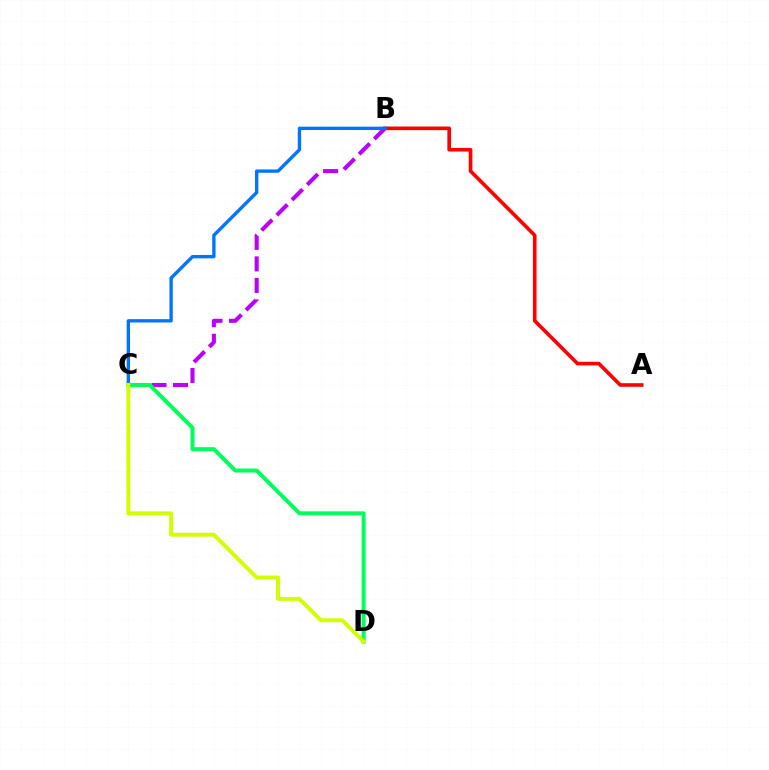{('B', 'C'): [{'color': '#b900ff', 'line_style': 'dashed', 'thickness': 2.92}, {'color': '#0074ff', 'line_style': 'solid', 'thickness': 2.41}], ('A', 'B'): [{'color': '#ff0000', 'line_style': 'solid', 'thickness': 2.61}], ('C', 'D'): [{'color': '#00ff5c', 'line_style': 'solid', 'thickness': 2.88}, {'color': '#d1ff00', 'line_style': 'solid', 'thickness': 2.84}]}